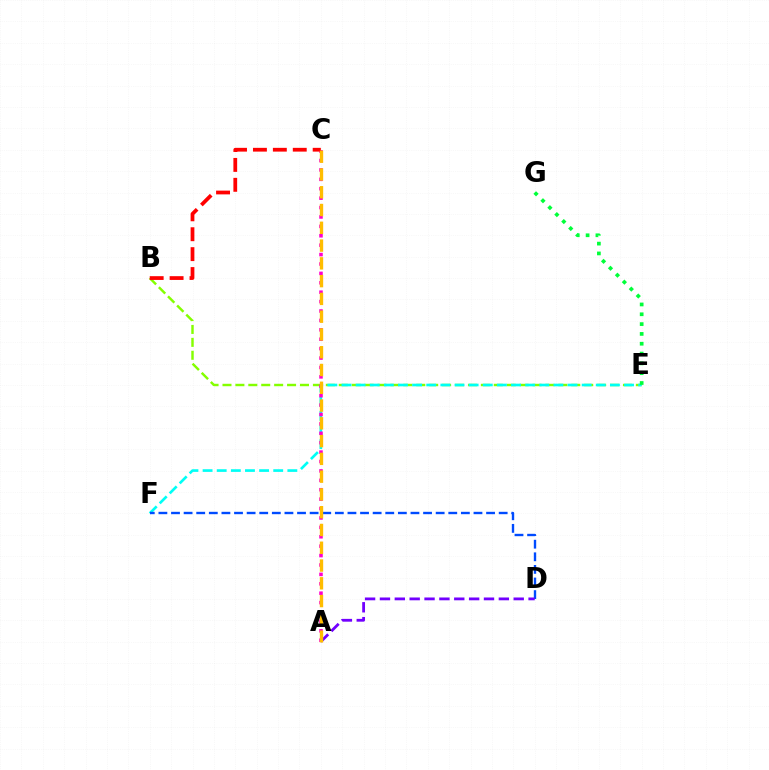{('B', 'E'): [{'color': '#84ff00', 'line_style': 'dashed', 'thickness': 1.75}], ('E', 'F'): [{'color': '#00fff6', 'line_style': 'dashed', 'thickness': 1.92}], ('A', 'C'): [{'color': '#ff00cf', 'line_style': 'dotted', 'thickness': 2.56}, {'color': '#ffbd00', 'line_style': 'dashed', 'thickness': 2.41}], ('B', 'C'): [{'color': '#ff0000', 'line_style': 'dashed', 'thickness': 2.71}], ('E', 'G'): [{'color': '#00ff39', 'line_style': 'dotted', 'thickness': 2.67}], ('D', 'F'): [{'color': '#004bff', 'line_style': 'dashed', 'thickness': 1.71}], ('A', 'D'): [{'color': '#7200ff', 'line_style': 'dashed', 'thickness': 2.02}]}